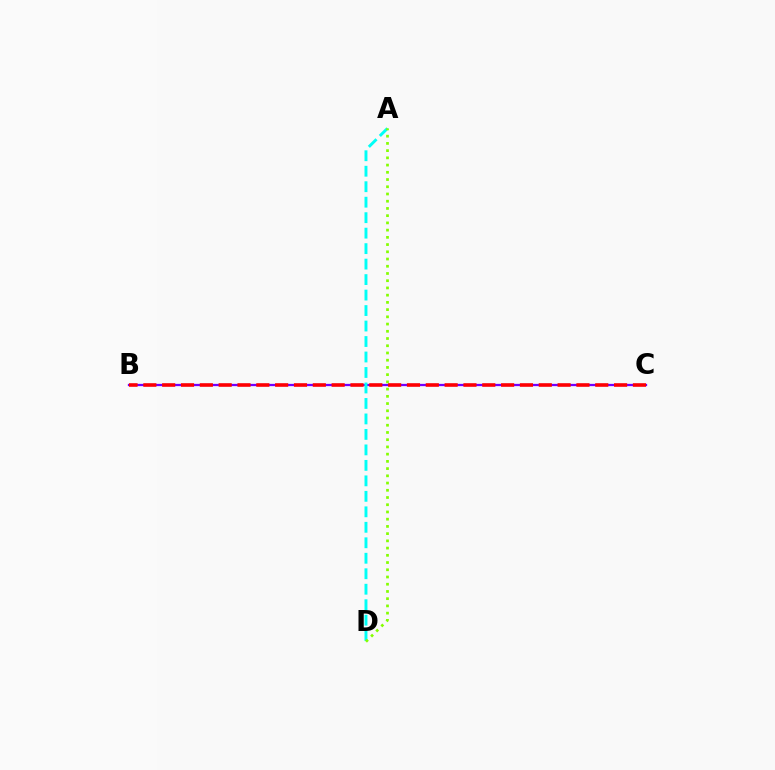{('B', 'C'): [{'color': '#7200ff', 'line_style': 'solid', 'thickness': 1.64}, {'color': '#ff0000', 'line_style': 'dashed', 'thickness': 2.56}], ('A', 'D'): [{'color': '#00fff6', 'line_style': 'dashed', 'thickness': 2.1}, {'color': '#84ff00', 'line_style': 'dotted', 'thickness': 1.96}]}